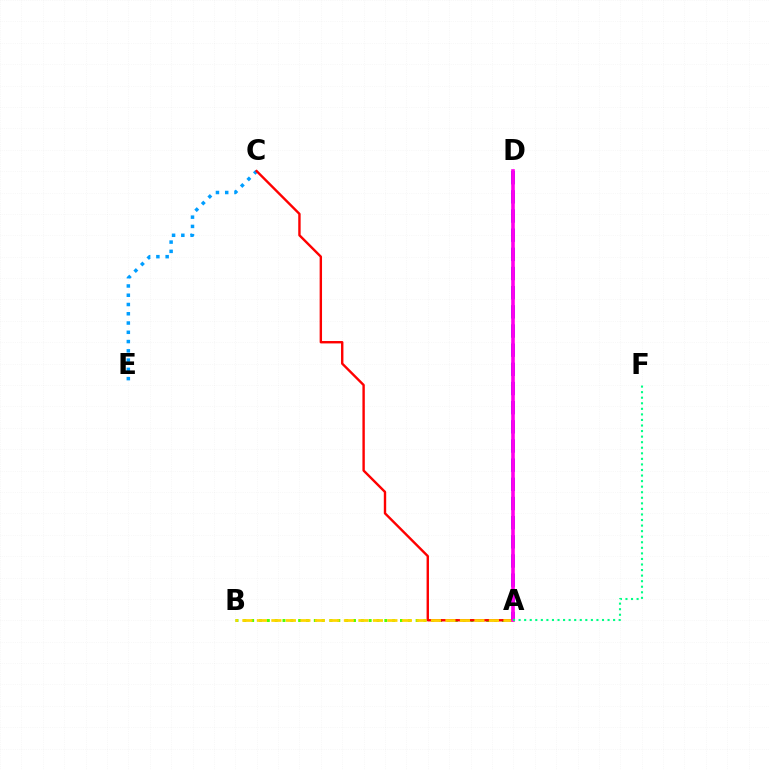{('A', 'B'): [{'color': '#4fff00', 'line_style': 'dotted', 'thickness': 2.13}, {'color': '#ffd500', 'line_style': 'dashed', 'thickness': 1.97}], ('C', 'E'): [{'color': '#009eff', 'line_style': 'dotted', 'thickness': 2.52}], ('A', 'C'): [{'color': '#ff0000', 'line_style': 'solid', 'thickness': 1.73}], ('A', 'D'): [{'color': '#3700ff', 'line_style': 'dashed', 'thickness': 2.6}, {'color': '#ff00ed', 'line_style': 'solid', 'thickness': 2.61}], ('A', 'F'): [{'color': '#00ff86', 'line_style': 'dotted', 'thickness': 1.51}]}